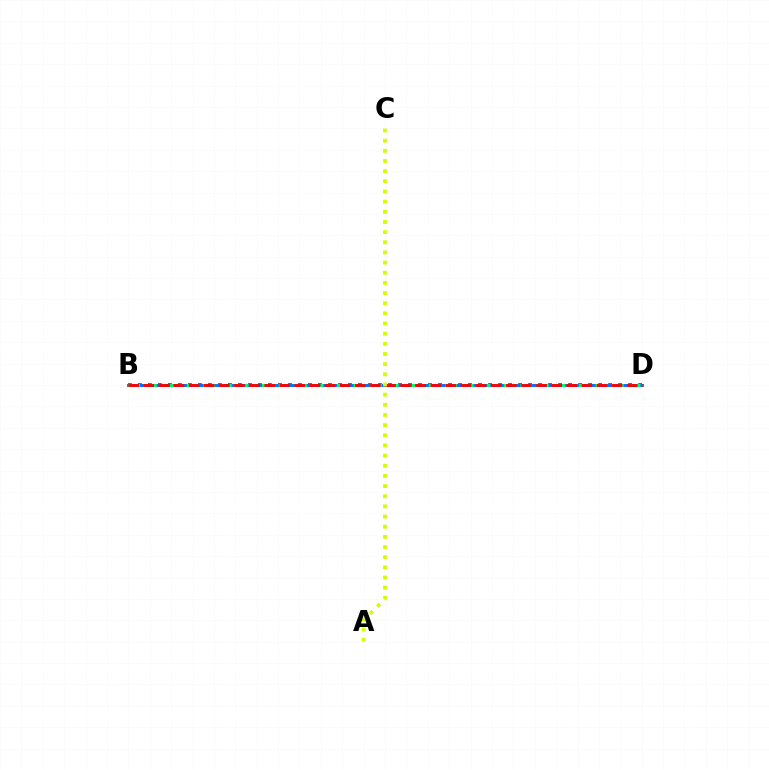{('B', 'D'): [{'color': '#b900ff', 'line_style': 'dotted', 'thickness': 2.72}, {'color': '#0074ff', 'line_style': 'solid', 'thickness': 2.12}, {'color': '#00ff5c', 'line_style': 'dotted', 'thickness': 2.27}, {'color': '#ff0000', 'line_style': 'dashed', 'thickness': 2.05}], ('A', 'C'): [{'color': '#d1ff00', 'line_style': 'dotted', 'thickness': 2.76}]}